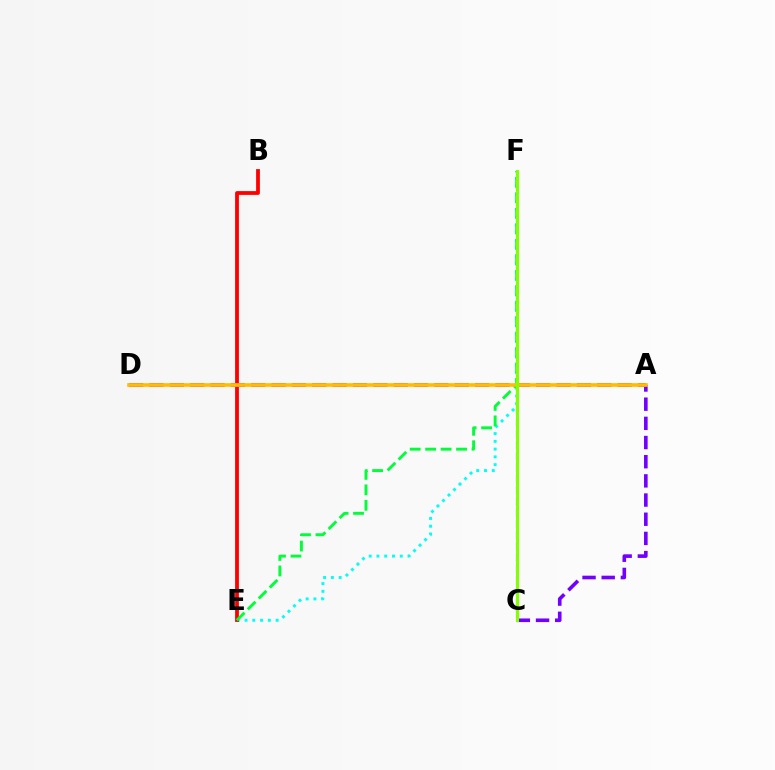{('C', 'F'): [{'color': '#004bff', 'line_style': 'dashed', 'thickness': 1.53}, {'color': '#84ff00', 'line_style': 'solid', 'thickness': 2.18}], ('E', 'F'): [{'color': '#00fff6', 'line_style': 'dotted', 'thickness': 2.11}, {'color': '#00ff39', 'line_style': 'dashed', 'thickness': 2.1}], ('A', 'C'): [{'color': '#7200ff', 'line_style': 'dashed', 'thickness': 2.61}], ('B', 'E'): [{'color': '#ff0000', 'line_style': 'solid', 'thickness': 2.72}], ('A', 'D'): [{'color': '#ff00cf', 'line_style': 'dashed', 'thickness': 2.77}, {'color': '#ffbd00', 'line_style': 'solid', 'thickness': 2.62}]}